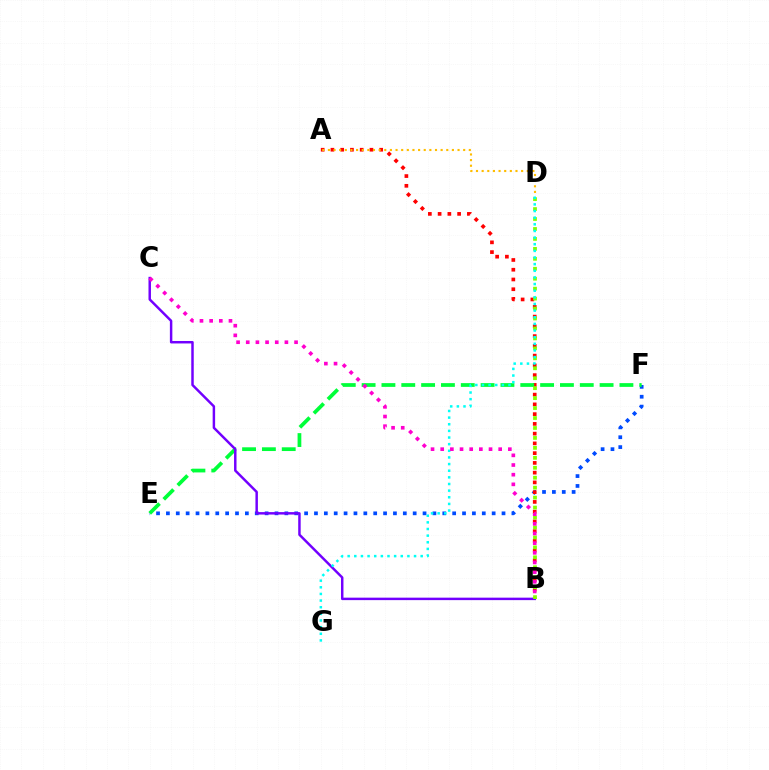{('E', 'F'): [{'color': '#004bff', 'line_style': 'dotted', 'thickness': 2.68}, {'color': '#00ff39', 'line_style': 'dashed', 'thickness': 2.69}], ('A', 'B'): [{'color': '#ff0000', 'line_style': 'dotted', 'thickness': 2.65}], ('B', 'C'): [{'color': '#7200ff', 'line_style': 'solid', 'thickness': 1.78}, {'color': '#ff00cf', 'line_style': 'dotted', 'thickness': 2.63}], ('B', 'D'): [{'color': '#84ff00', 'line_style': 'dotted', 'thickness': 2.7}], ('D', 'G'): [{'color': '#00fff6', 'line_style': 'dotted', 'thickness': 1.8}], ('A', 'D'): [{'color': '#ffbd00', 'line_style': 'dotted', 'thickness': 1.53}]}